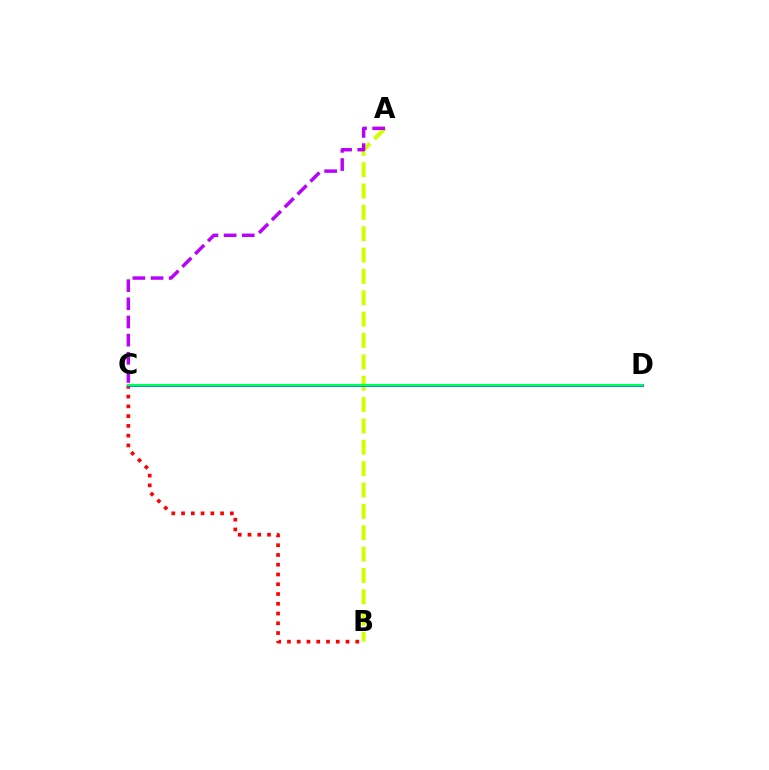{('B', 'C'): [{'color': '#ff0000', 'line_style': 'dotted', 'thickness': 2.65}], ('A', 'B'): [{'color': '#d1ff00', 'line_style': 'dashed', 'thickness': 2.9}], ('C', 'D'): [{'color': '#0074ff', 'line_style': 'solid', 'thickness': 2.0}, {'color': '#00ff5c', 'line_style': 'solid', 'thickness': 1.58}], ('A', 'C'): [{'color': '#b900ff', 'line_style': 'dashed', 'thickness': 2.47}]}